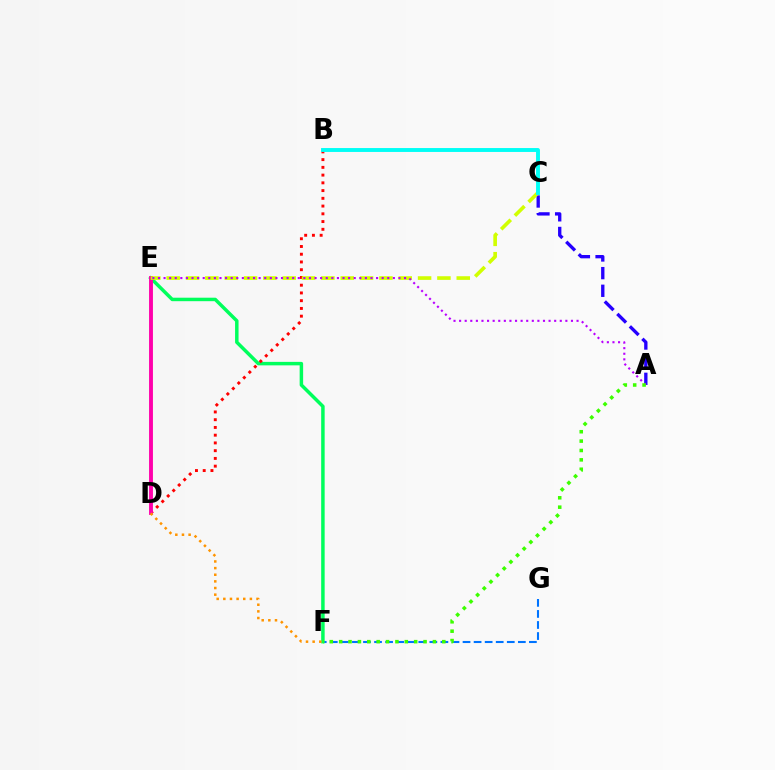{('F', 'G'): [{'color': '#0074ff', 'line_style': 'dashed', 'thickness': 1.5}], ('E', 'F'): [{'color': '#00ff5c', 'line_style': 'solid', 'thickness': 2.51}], ('A', 'C'): [{'color': '#2500ff', 'line_style': 'dashed', 'thickness': 2.4}], ('B', 'D'): [{'color': '#ff0000', 'line_style': 'dotted', 'thickness': 2.1}], ('D', 'E'): [{'color': '#ff00ac', 'line_style': 'solid', 'thickness': 2.79}], ('C', 'E'): [{'color': '#d1ff00', 'line_style': 'dashed', 'thickness': 2.63}], ('B', 'C'): [{'color': '#00fff6', 'line_style': 'solid', 'thickness': 2.81}], ('A', 'E'): [{'color': '#b900ff', 'line_style': 'dotted', 'thickness': 1.52}], ('A', 'F'): [{'color': '#3dff00', 'line_style': 'dotted', 'thickness': 2.55}], ('D', 'F'): [{'color': '#ff9400', 'line_style': 'dotted', 'thickness': 1.8}]}